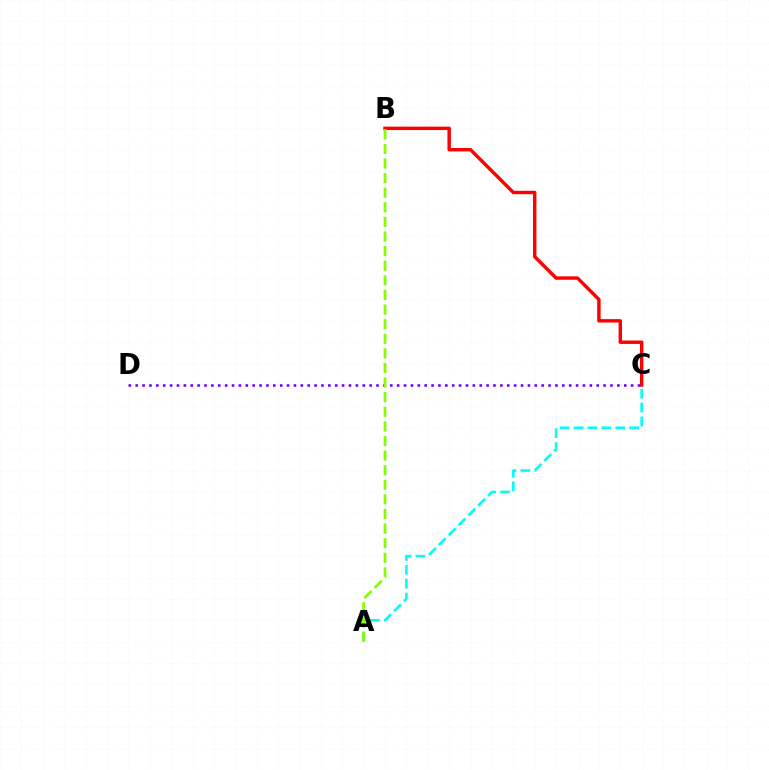{('B', 'C'): [{'color': '#ff0000', 'line_style': 'solid', 'thickness': 2.47}], ('A', 'C'): [{'color': '#00fff6', 'line_style': 'dashed', 'thickness': 1.89}], ('C', 'D'): [{'color': '#7200ff', 'line_style': 'dotted', 'thickness': 1.87}], ('A', 'B'): [{'color': '#84ff00', 'line_style': 'dashed', 'thickness': 1.98}]}